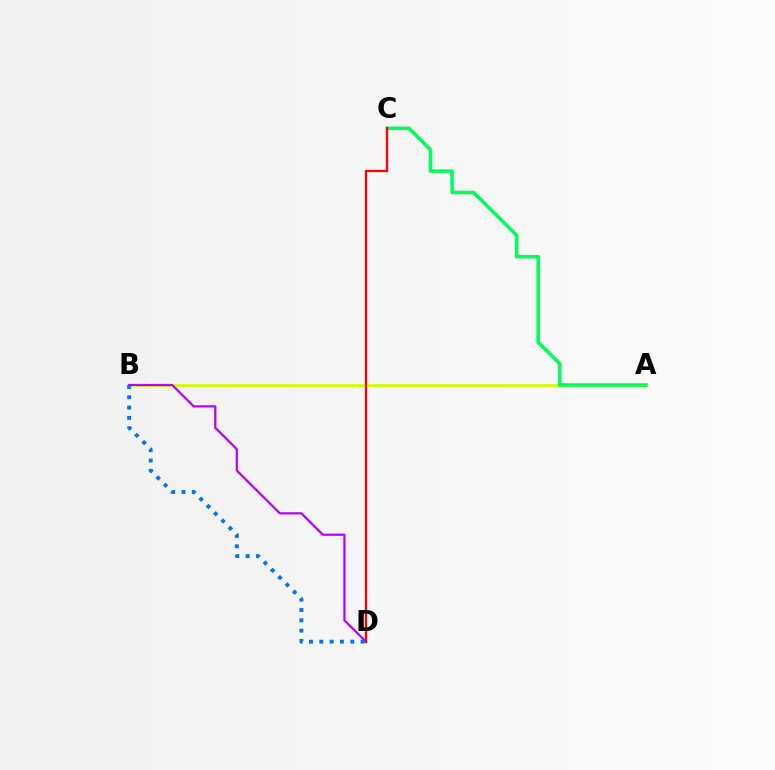{('A', 'B'): [{'color': '#d1ff00', 'line_style': 'solid', 'thickness': 1.95}], ('B', 'D'): [{'color': '#b900ff', 'line_style': 'solid', 'thickness': 1.61}, {'color': '#0074ff', 'line_style': 'dotted', 'thickness': 2.8}], ('A', 'C'): [{'color': '#00ff5c', 'line_style': 'solid', 'thickness': 2.55}], ('C', 'D'): [{'color': '#ff0000', 'line_style': 'solid', 'thickness': 1.66}]}